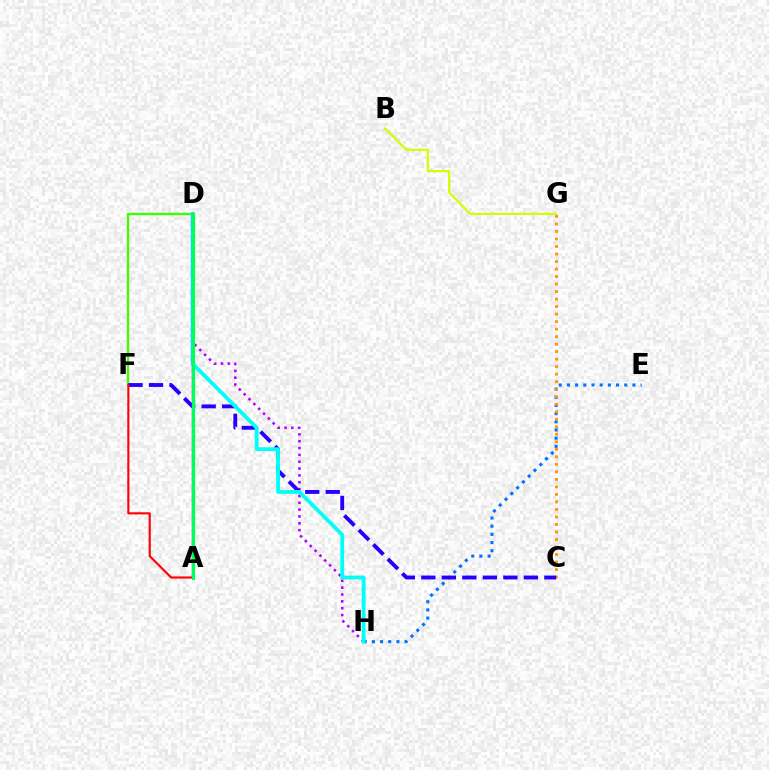{('E', 'H'): [{'color': '#0074ff', 'line_style': 'dotted', 'thickness': 2.22}], ('D', 'H'): [{'color': '#b900ff', 'line_style': 'dotted', 'thickness': 1.86}, {'color': '#00fff6', 'line_style': 'solid', 'thickness': 2.73}], ('D', 'F'): [{'color': '#3dff00', 'line_style': 'solid', 'thickness': 1.68}], ('B', 'G'): [{'color': '#d1ff00', 'line_style': 'solid', 'thickness': 1.57}], ('C', 'G'): [{'color': '#ff9400', 'line_style': 'dotted', 'thickness': 2.04}], ('C', 'F'): [{'color': '#2500ff', 'line_style': 'dashed', 'thickness': 2.79}], ('A', 'F'): [{'color': '#ff0000', 'line_style': 'solid', 'thickness': 1.51}], ('A', 'D'): [{'color': '#ff00ac', 'line_style': 'solid', 'thickness': 1.73}, {'color': '#00ff5c', 'line_style': 'solid', 'thickness': 2.32}]}